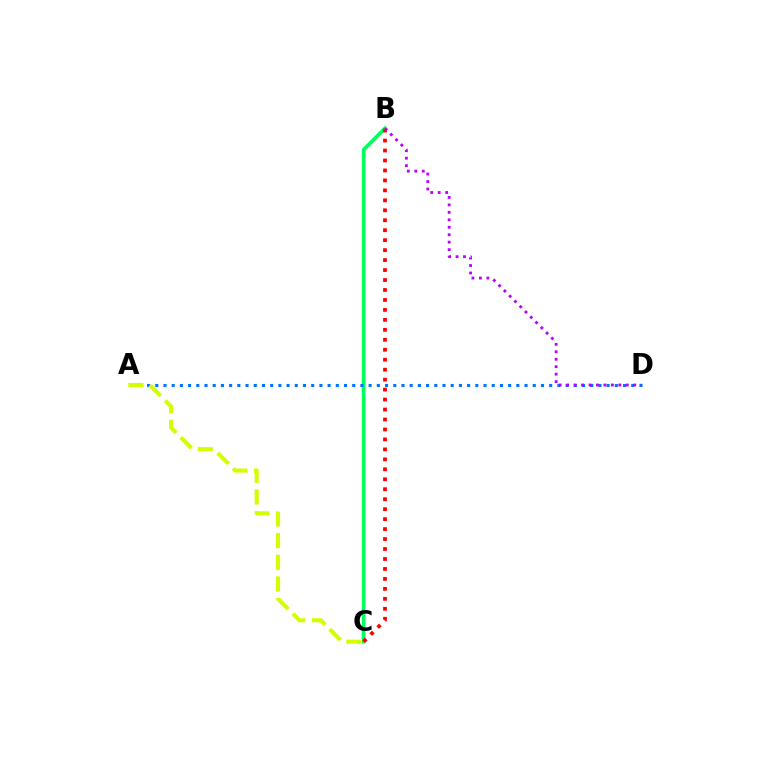{('B', 'C'): [{'color': '#00ff5c', 'line_style': 'solid', 'thickness': 2.65}, {'color': '#ff0000', 'line_style': 'dotted', 'thickness': 2.71}], ('A', 'D'): [{'color': '#0074ff', 'line_style': 'dotted', 'thickness': 2.23}], ('A', 'C'): [{'color': '#d1ff00', 'line_style': 'dashed', 'thickness': 2.95}], ('B', 'D'): [{'color': '#b900ff', 'line_style': 'dotted', 'thickness': 2.03}]}